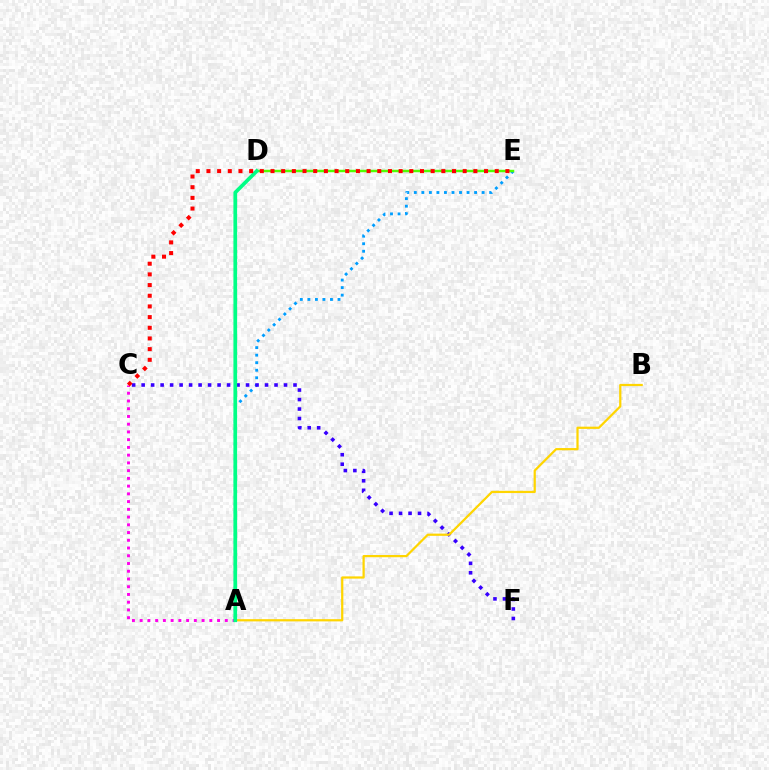{('A', 'C'): [{'color': '#ff00ed', 'line_style': 'dotted', 'thickness': 2.1}], ('A', 'E'): [{'color': '#009eff', 'line_style': 'dotted', 'thickness': 2.05}], ('C', 'F'): [{'color': '#3700ff', 'line_style': 'dotted', 'thickness': 2.58}], ('D', 'E'): [{'color': '#4fff00', 'line_style': 'solid', 'thickness': 1.78}], ('A', 'B'): [{'color': '#ffd500', 'line_style': 'solid', 'thickness': 1.6}], ('A', 'D'): [{'color': '#00ff86', 'line_style': 'solid', 'thickness': 2.67}], ('C', 'E'): [{'color': '#ff0000', 'line_style': 'dotted', 'thickness': 2.9}]}